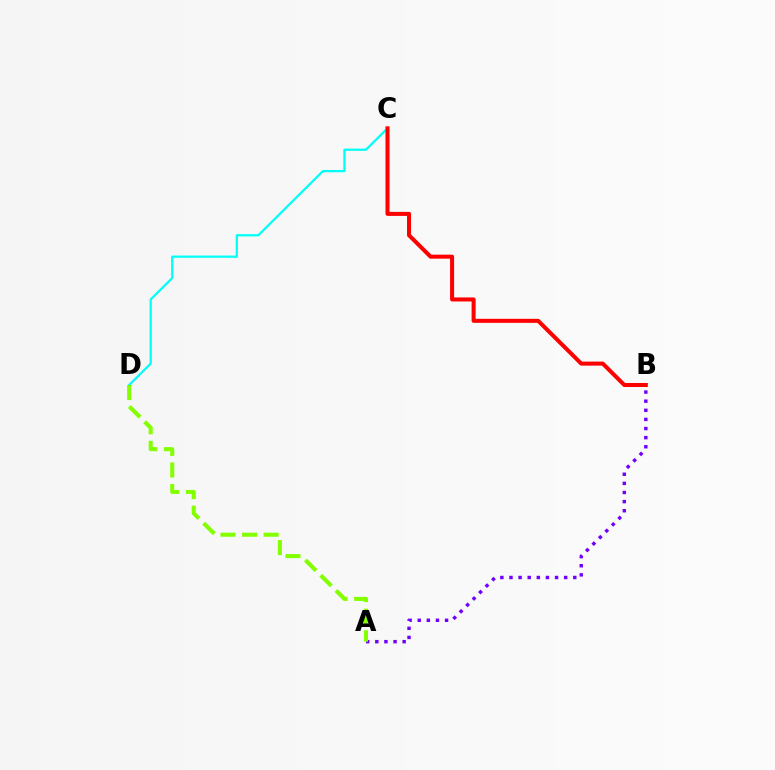{('C', 'D'): [{'color': '#00fff6', 'line_style': 'solid', 'thickness': 1.62}], ('A', 'B'): [{'color': '#7200ff', 'line_style': 'dotted', 'thickness': 2.48}], ('A', 'D'): [{'color': '#84ff00', 'line_style': 'dashed', 'thickness': 2.93}], ('B', 'C'): [{'color': '#ff0000', 'line_style': 'solid', 'thickness': 2.9}]}